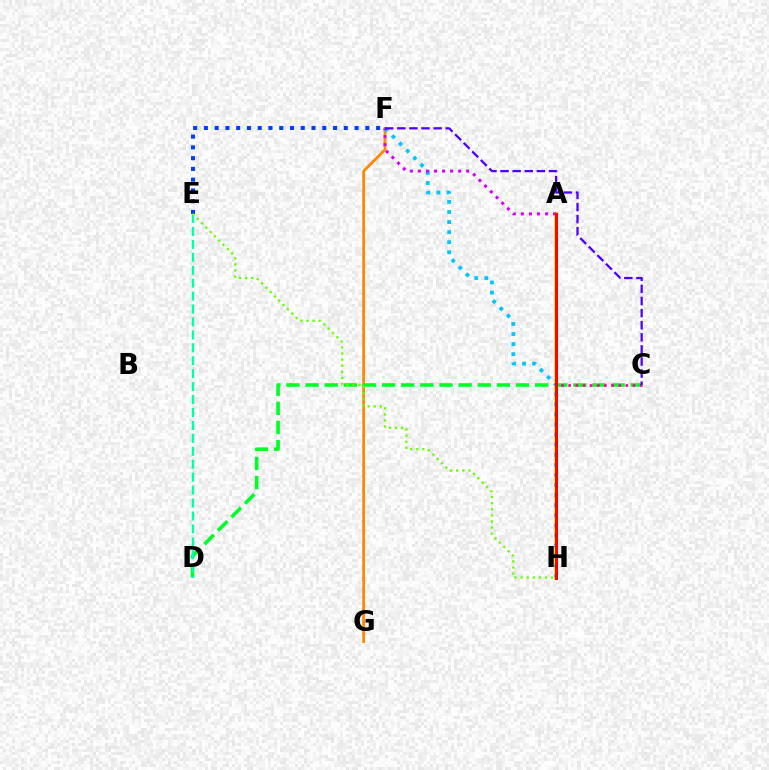{('E', 'F'): [{'color': '#003fff', 'line_style': 'dotted', 'thickness': 2.92}], ('F', 'G'): [{'color': '#ff8800', 'line_style': 'solid', 'thickness': 1.99}], ('C', 'D'): [{'color': '#00ff27', 'line_style': 'dashed', 'thickness': 2.6}], ('D', 'E'): [{'color': '#00ffaf', 'line_style': 'dashed', 'thickness': 1.76}], ('A', 'H'): [{'color': '#eeff00', 'line_style': 'solid', 'thickness': 2.77}, {'color': '#ff0000', 'line_style': 'solid', 'thickness': 2.22}], ('A', 'C'): [{'color': '#ff00a0', 'line_style': 'dotted', 'thickness': 1.94}], ('F', 'H'): [{'color': '#00c7ff', 'line_style': 'dotted', 'thickness': 2.74}], ('A', 'F'): [{'color': '#d600ff', 'line_style': 'dotted', 'thickness': 2.19}], ('C', 'F'): [{'color': '#4f00ff', 'line_style': 'dashed', 'thickness': 1.64}], ('E', 'H'): [{'color': '#66ff00', 'line_style': 'dotted', 'thickness': 1.66}]}